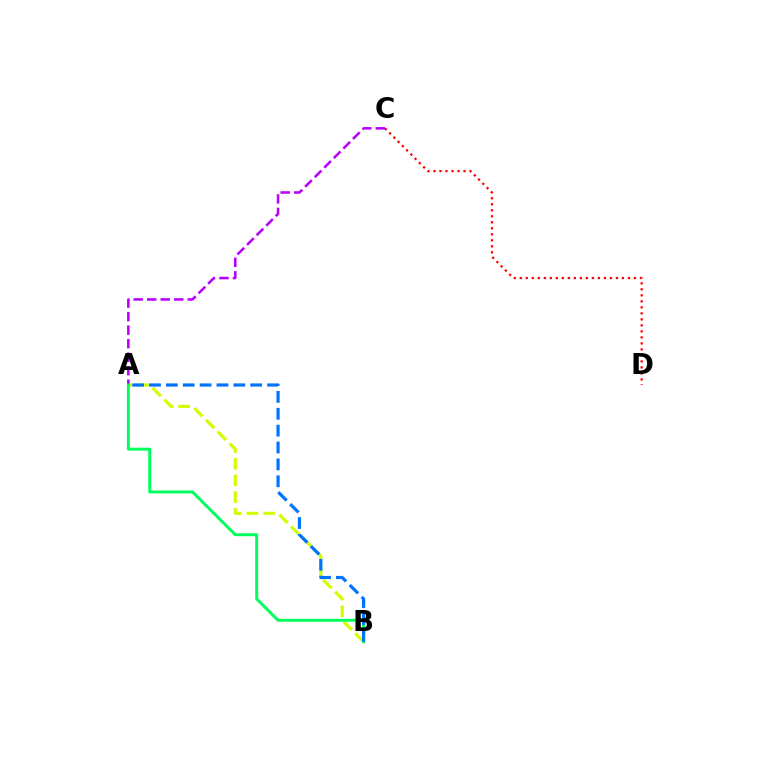{('A', 'B'): [{'color': '#d1ff00', 'line_style': 'dashed', 'thickness': 2.27}, {'color': '#00ff5c', 'line_style': 'solid', 'thickness': 2.12}, {'color': '#0074ff', 'line_style': 'dashed', 'thickness': 2.29}], ('C', 'D'): [{'color': '#ff0000', 'line_style': 'dotted', 'thickness': 1.63}], ('A', 'C'): [{'color': '#b900ff', 'line_style': 'dashed', 'thickness': 1.84}]}